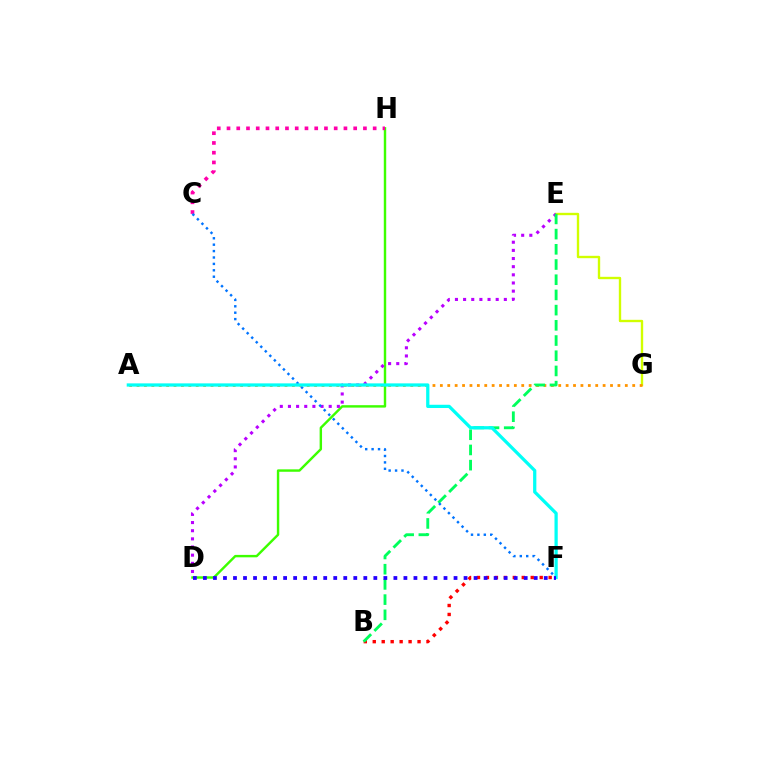{('E', 'G'): [{'color': '#d1ff00', 'line_style': 'solid', 'thickness': 1.7}], ('D', 'H'): [{'color': '#3dff00', 'line_style': 'solid', 'thickness': 1.74}], ('D', 'E'): [{'color': '#b900ff', 'line_style': 'dotted', 'thickness': 2.21}], ('B', 'F'): [{'color': '#ff0000', 'line_style': 'dotted', 'thickness': 2.43}], ('A', 'G'): [{'color': '#ff9400', 'line_style': 'dotted', 'thickness': 2.01}], ('B', 'E'): [{'color': '#00ff5c', 'line_style': 'dashed', 'thickness': 2.07}], ('C', 'H'): [{'color': '#ff00ac', 'line_style': 'dotted', 'thickness': 2.65}], ('C', 'F'): [{'color': '#0074ff', 'line_style': 'dotted', 'thickness': 1.74}], ('A', 'F'): [{'color': '#00fff6', 'line_style': 'solid', 'thickness': 2.34}], ('D', 'F'): [{'color': '#2500ff', 'line_style': 'dotted', 'thickness': 2.72}]}